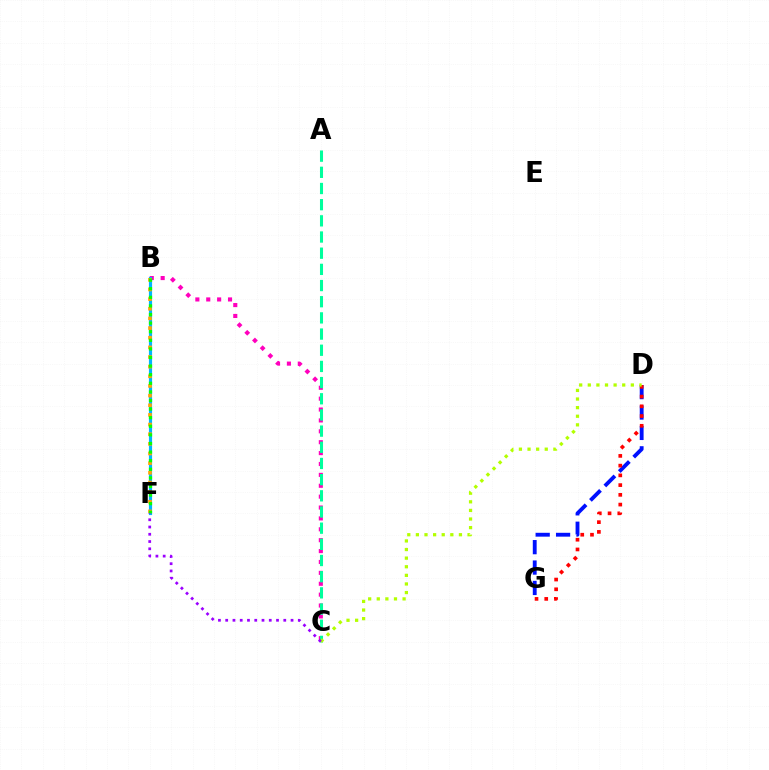{('D', 'G'): [{'color': '#0010ff', 'line_style': 'dashed', 'thickness': 2.77}, {'color': '#ff0000', 'line_style': 'dotted', 'thickness': 2.65}], ('B', 'C'): [{'color': '#ff00bd', 'line_style': 'dotted', 'thickness': 2.96}], ('A', 'C'): [{'color': '#00ff9d', 'line_style': 'dashed', 'thickness': 2.2}], ('C', 'D'): [{'color': '#b3ff00', 'line_style': 'dotted', 'thickness': 2.34}], ('B', 'F'): [{'color': '#00b5ff', 'line_style': 'solid', 'thickness': 2.28}, {'color': '#ffa500', 'line_style': 'dotted', 'thickness': 2.62}, {'color': '#08ff00', 'line_style': 'dotted', 'thickness': 2.34}], ('C', 'F'): [{'color': '#9b00ff', 'line_style': 'dotted', 'thickness': 1.97}]}